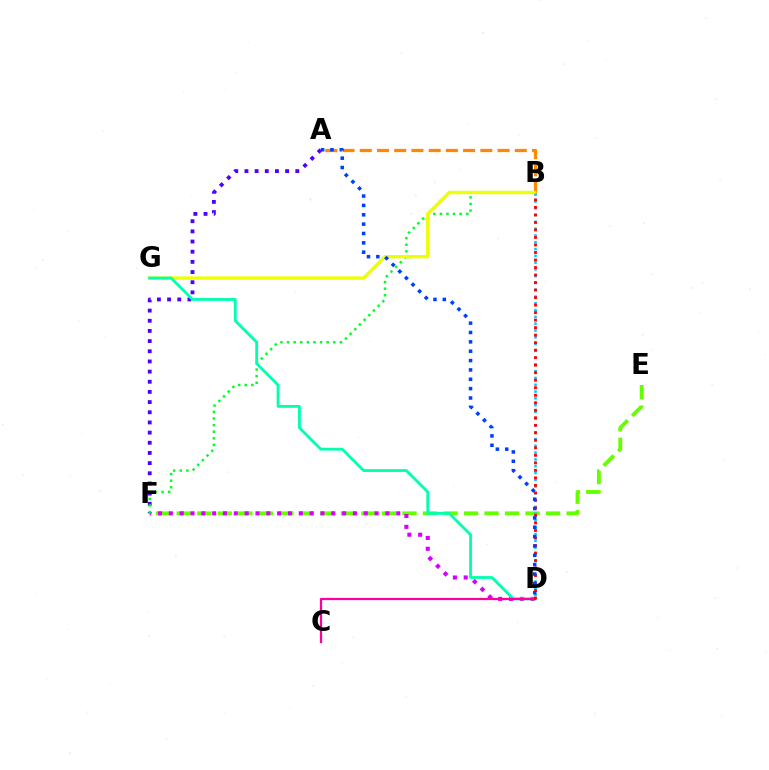{('E', 'F'): [{'color': '#66ff00', 'line_style': 'dashed', 'thickness': 2.79}], ('A', 'F'): [{'color': '#4f00ff', 'line_style': 'dotted', 'thickness': 2.76}], ('A', 'B'): [{'color': '#ff8800', 'line_style': 'dashed', 'thickness': 2.34}], ('D', 'F'): [{'color': '#d600ff', 'line_style': 'dotted', 'thickness': 2.94}], ('B', 'F'): [{'color': '#00ff27', 'line_style': 'dotted', 'thickness': 1.79}], ('B', 'D'): [{'color': '#00c7ff', 'line_style': 'dotted', 'thickness': 1.84}, {'color': '#ff0000', 'line_style': 'dotted', 'thickness': 2.04}], ('B', 'G'): [{'color': '#eeff00', 'line_style': 'solid', 'thickness': 2.43}], ('D', 'G'): [{'color': '#00ffaf', 'line_style': 'solid', 'thickness': 2.02}], ('C', 'D'): [{'color': '#ff00a0', 'line_style': 'solid', 'thickness': 1.61}], ('A', 'D'): [{'color': '#003fff', 'line_style': 'dotted', 'thickness': 2.54}]}